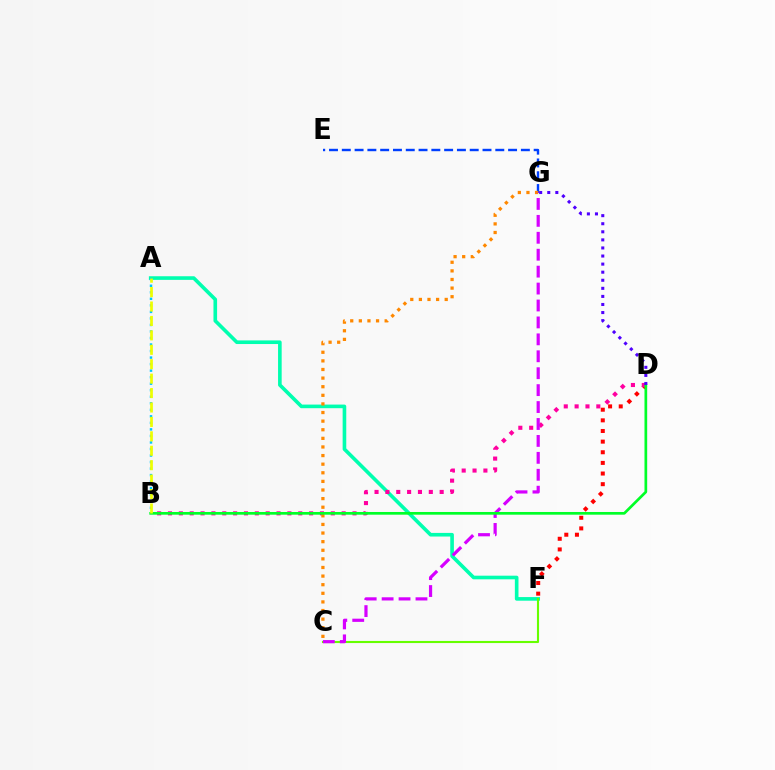{('D', 'F'): [{'color': '#ff0000', 'line_style': 'dotted', 'thickness': 2.89}], ('A', 'F'): [{'color': '#00ffaf', 'line_style': 'solid', 'thickness': 2.61}], ('E', 'G'): [{'color': '#003fff', 'line_style': 'dashed', 'thickness': 1.74}], ('A', 'B'): [{'color': '#00c7ff', 'line_style': 'dotted', 'thickness': 1.77}, {'color': '#eeff00', 'line_style': 'dashed', 'thickness': 1.96}], ('C', 'F'): [{'color': '#66ff00', 'line_style': 'solid', 'thickness': 1.52}], ('B', 'D'): [{'color': '#ff00a0', 'line_style': 'dotted', 'thickness': 2.95}, {'color': '#00ff27', 'line_style': 'solid', 'thickness': 1.94}], ('C', 'G'): [{'color': '#ff8800', 'line_style': 'dotted', 'thickness': 2.34}, {'color': '#d600ff', 'line_style': 'dashed', 'thickness': 2.3}], ('D', 'G'): [{'color': '#4f00ff', 'line_style': 'dotted', 'thickness': 2.19}]}